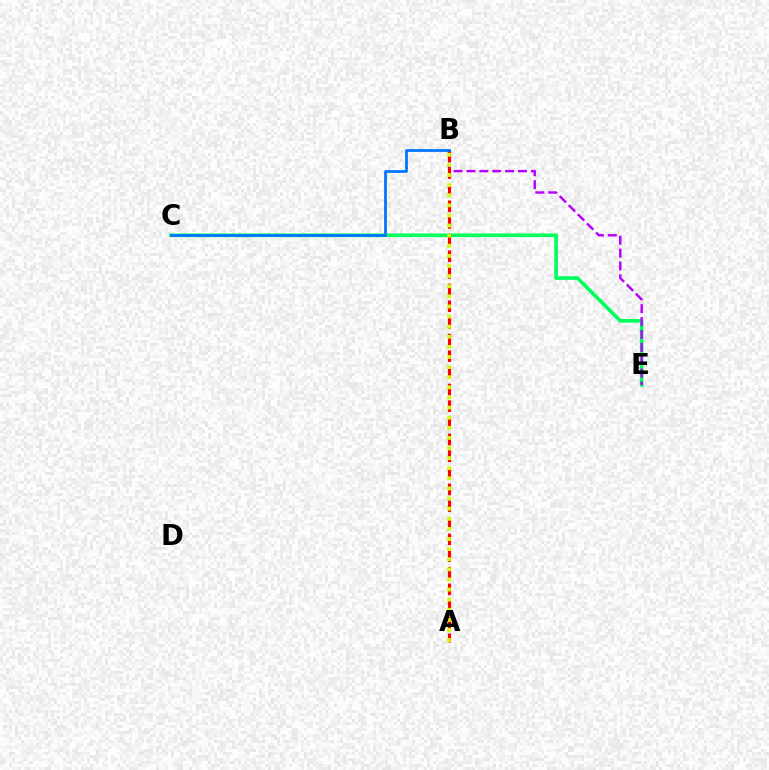{('C', 'E'): [{'color': '#00ff5c', 'line_style': 'solid', 'thickness': 2.62}], ('B', 'E'): [{'color': '#b900ff', 'line_style': 'dashed', 'thickness': 1.75}], ('A', 'B'): [{'color': '#ff0000', 'line_style': 'dashed', 'thickness': 2.26}, {'color': '#d1ff00', 'line_style': 'dotted', 'thickness': 2.75}], ('B', 'C'): [{'color': '#0074ff', 'line_style': 'solid', 'thickness': 1.98}]}